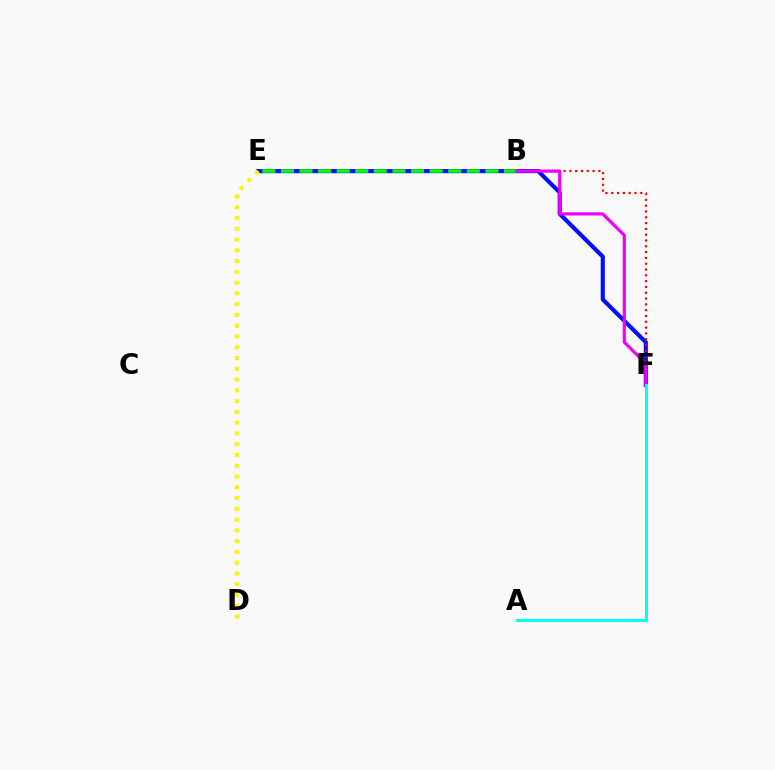{('E', 'F'): [{'color': '#0010ff', 'line_style': 'solid', 'thickness': 2.97}], ('B', 'E'): [{'color': '#08ff00', 'line_style': 'dashed', 'thickness': 2.53}], ('D', 'E'): [{'color': '#fcf500', 'line_style': 'dotted', 'thickness': 2.93}], ('B', 'F'): [{'color': '#ff0000', 'line_style': 'dotted', 'thickness': 1.58}, {'color': '#ee00ff', 'line_style': 'solid', 'thickness': 2.29}], ('A', 'F'): [{'color': '#00fff6', 'line_style': 'solid', 'thickness': 2.2}]}